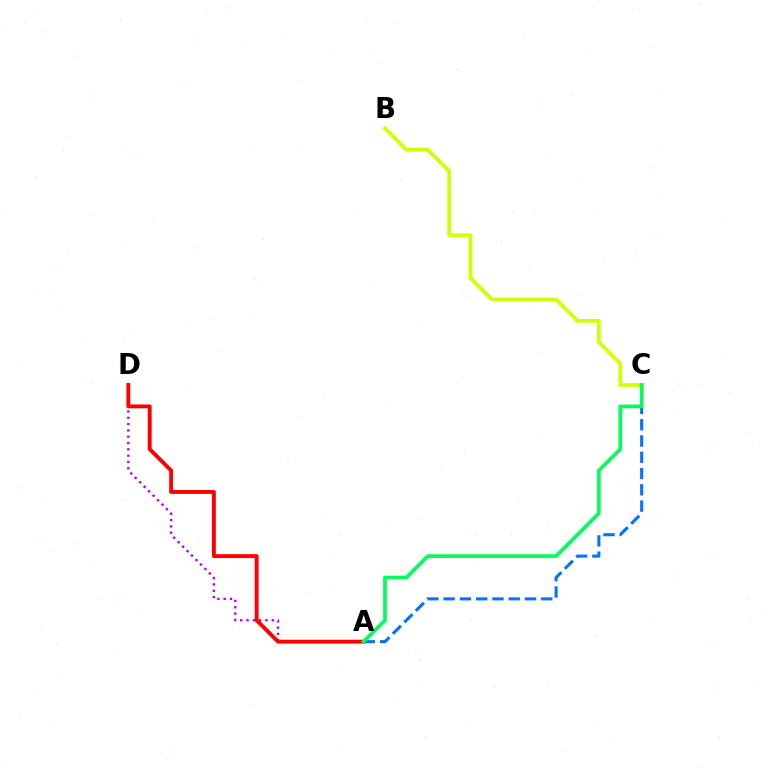{('B', 'C'): [{'color': '#d1ff00', 'line_style': 'solid', 'thickness': 2.69}], ('A', 'D'): [{'color': '#b900ff', 'line_style': 'dotted', 'thickness': 1.72}, {'color': '#ff0000', 'line_style': 'solid', 'thickness': 2.8}], ('A', 'C'): [{'color': '#0074ff', 'line_style': 'dashed', 'thickness': 2.21}, {'color': '#00ff5c', 'line_style': 'solid', 'thickness': 2.65}]}